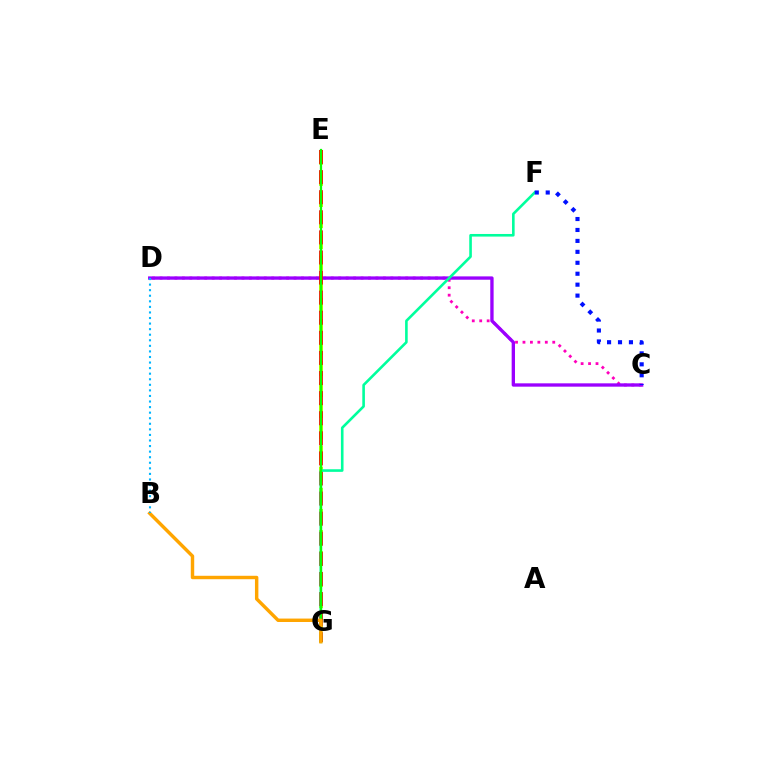{('C', 'D'): [{'color': '#ff00bd', 'line_style': 'dotted', 'thickness': 2.02}, {'color': '#9b00ff', 'line_style': 'solid', 'thickness': 2.4}], ('E', 'G'): [{'color': '#b3ff00', 'line_style': 'dashed', 'thickness': 2.87}, {'color': '#ff0000', 'line_style': 'dashed', 'thickness': 2.73}, {'color': '#08ff00', 'line_style': 'solid', 'thickness': 1.61}], ('F', 'G'): [{'color': '#00ff9d', 'line_style': 'solid', 'thickness': 1.88}], ('C', 'F'): [{'color': '#0010ff', 'line_style': 'dotted', 'thickness': 2.97}], ('B', 'G'): [{'color': '#ffa500', 'line_style': 'solid', 'thickness': 2.47}], ('B', 'D'): [{'color': '#00b5ff', 'line_style': 'dotted', 'thickness': 1.51}]}